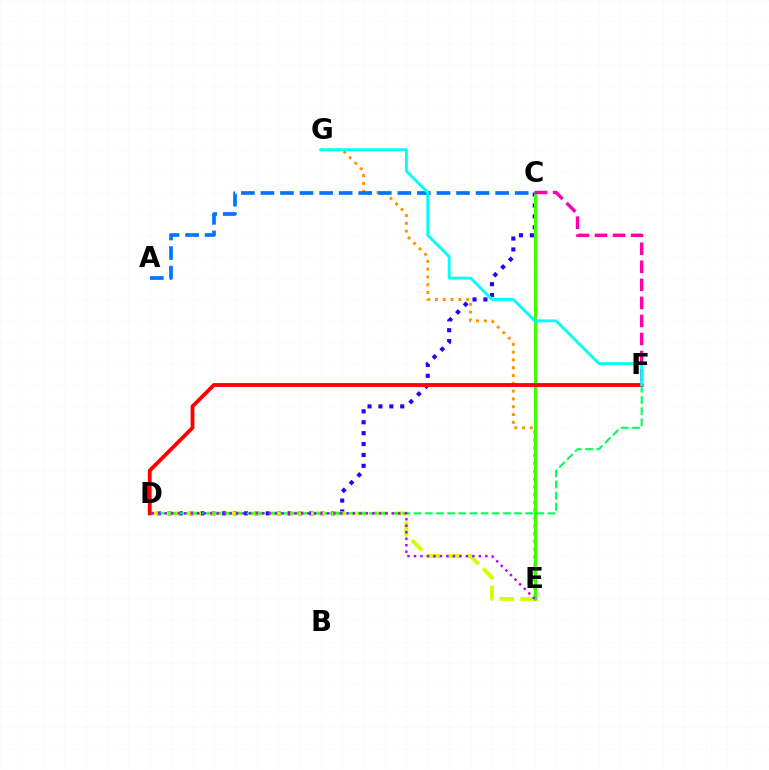{('C', 'D'): [{'color': '#2500ff', 'line_style': 'dotted', 'thickness': 2.96}], ('E', 'G'): [{'color': '#ff9400', 'line_style': 'dotted', 'thickness': 2.12}], ('C', 'E'): [{'color': '#3dff00', 'line_style': 'solid', 'thickness': 2.26}], ('C', 'F'): [{'color': '#ff00ac', 'line_style': 'dashed', 'thickness': 2.45}], ('D', 'E'): [{'color': '#d1ff00', 'line_style': 'dashed', 'thickness': 2.82}, {'color': '#b900ff', 'line_style': 'dotted', 'thickness': 1.76}], ('D', 'F'): [{'color': '#00ff5c', 'line_style': 'dashed', 'thickness': 1.51}, {'color': '#ff0000', 'line_style': 'solid', 'thickness': 2.75}], ('A', 'C'): [{'color': '#0074ff', 'line_style': 'dashed', 'thickness': 2.66}], ('F', 'G'): [{'color': '#00fff6', 'line_style': 'solid', 'thickness': 2.07}]}